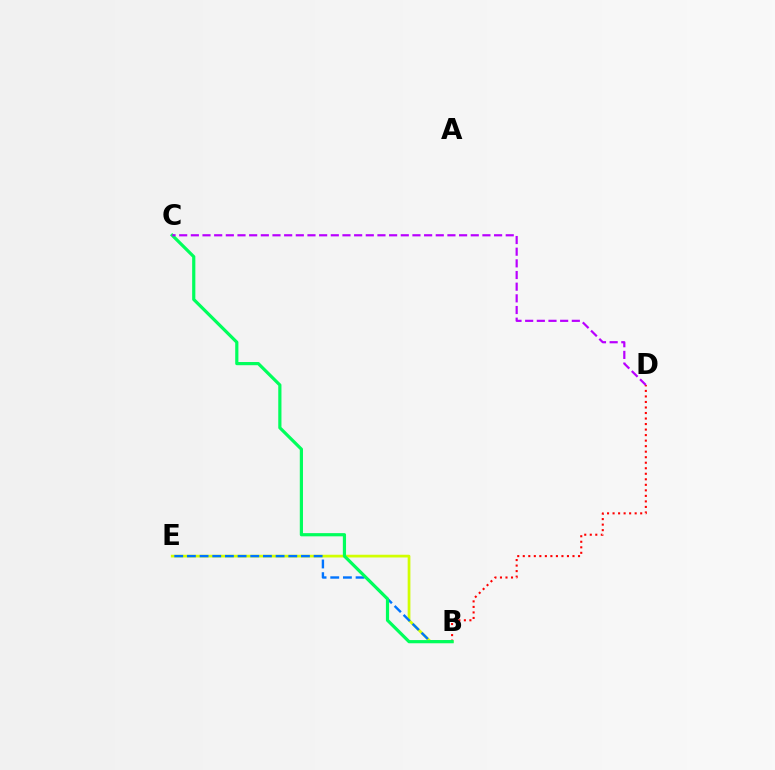{('B', 'E'): [{'color': '#d1ff00', 'line_style': 'solid', 'thickness': 1.97}, {'color': '#0074ff', 'line_style': 'dashed', 'thickness': 1.72}], ('B', 'D'): [{'color': '#ff0000', 'line_style': 'dotted', 'thickness': 1.5}], ('B', 'C'): [{'color': '#00ff5c', 'line_style': 'solid', 'thickness': 2.3}], ('C', 'D'): [{'color': '#b900ff', 'line_style': 'dashed', 'thickness': 1.58}]}